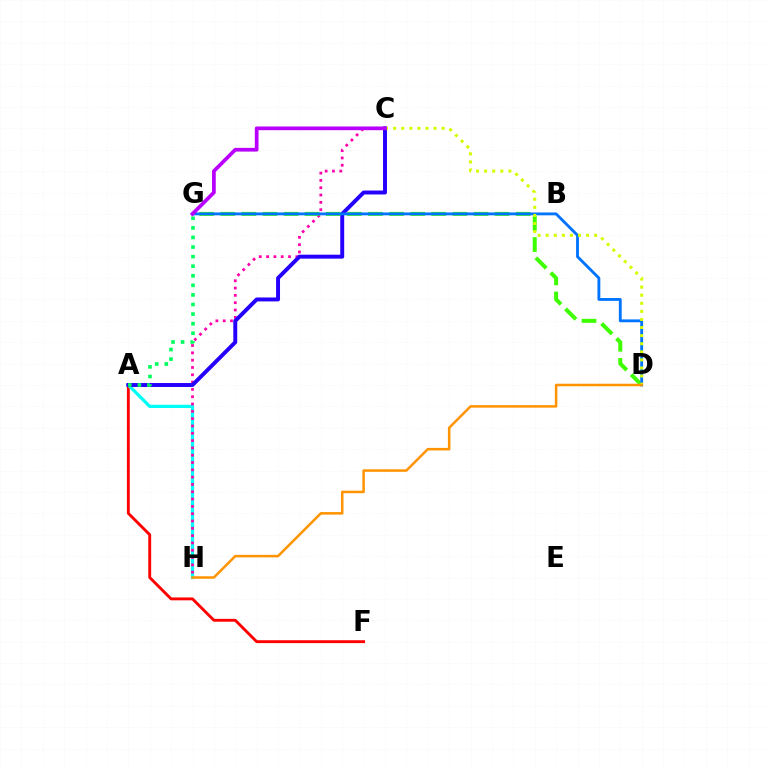{('A', 'F'): [{'color': '#ff0000', 'line_style': 'solid', 'thickness': 2.07}], ('A', 'H'): [{'color': '#00fff6', 'line_style': 'solid', 'thickness': 2.34}], ('C', 'H'): [{'color': '#ff00ac', 'line_style': 'dotted', 'thickness': 1.99}], ('A', 'C'): [{'color': '#2500ff', 'line_style': 'solid', 'thickness': 2.83}], ('D', 'G'): [{'color': '#3dff00', 'line_style': 'dashed', 'thickness': 2.87}, {'color': '#0074ff', 'line_style': 'solid', 'thickness': 2.05}], ('C', 'D'): [{'color': '#d1ff00', 'line_style': 'dotted', 'thickness': 2.2}], ('A', 'G'): [{'color': '#00ff5c', 'line_style': 'dotted', 'thickness': 2.6}], ('C', 'G'): [{'color': '#b900ff', 'line_style': 'solid', 'thickness': 2.68}], ('D', 'H'): [{'color': '#ff9400', 'line_style': 'solid', 'thickness': 1.82}]}